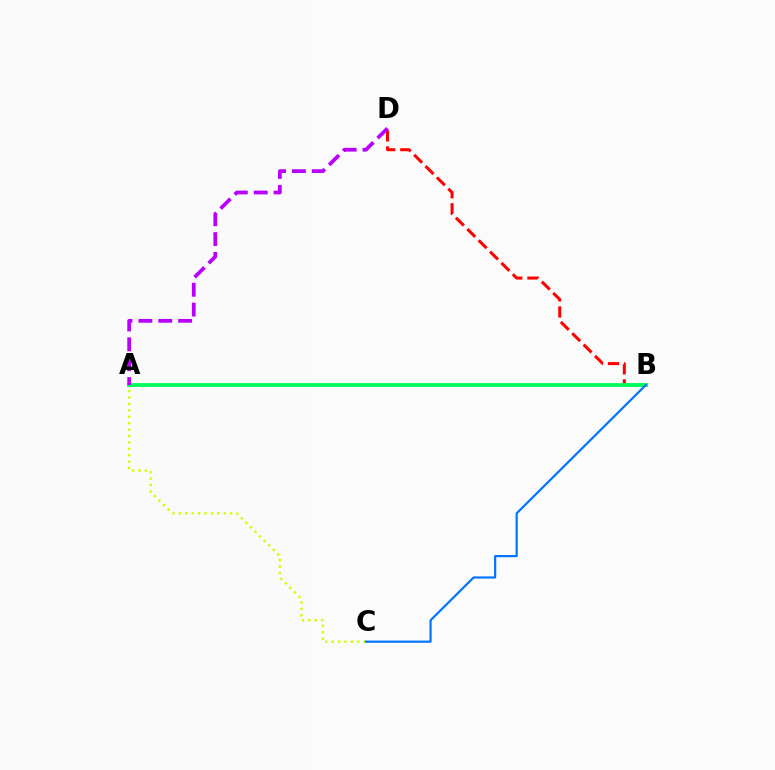{('B', 'D'): [{'color': '#ff0000', 'line_style': 'dashed', 'thickness': 2.18}], ('A', 'C'): [{'color': '#d1ff00', 'line_style': 'dotted', 'thickness': 1.74}], ('A', 'B'): [{'color': '#00ff5c', 'line_style': 'solid', 'thickness': 2.77}], ('A', 'D'): [{'color': '#b900ff', 'line_style': 'dashed', 'thickness': 2.7}], ('B', 'C'): [{'color': '#0074ff', 'line_style': 'solid', 'thickness': 1.57}]}